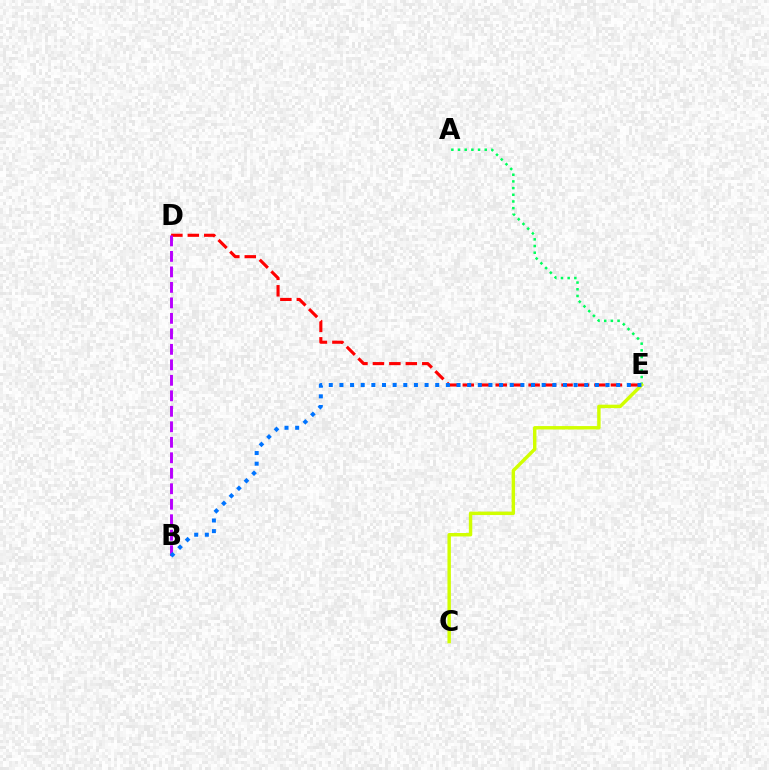{('D', 'E'): [{'color': '#ff0000', 'line_style': 'dashed', 'thickness': 2.24}], ('A', 'E'): [{'color': '#00ff5c', 'line_style': 'dotted', 'thickness': 1.81}], ('C', 'E'): [{'color': '#d1ff00', 'line_style': 'solid', 'thickness': 2.47}], ('B', 'D'): [{'color': '#b900ff', 'line_style': 'dashed', 'thickness': 2.1}], ('B', 'E'): [{'color': '#0074ff', 'line_style': 'dotted', 'thickness': 2.89}]}